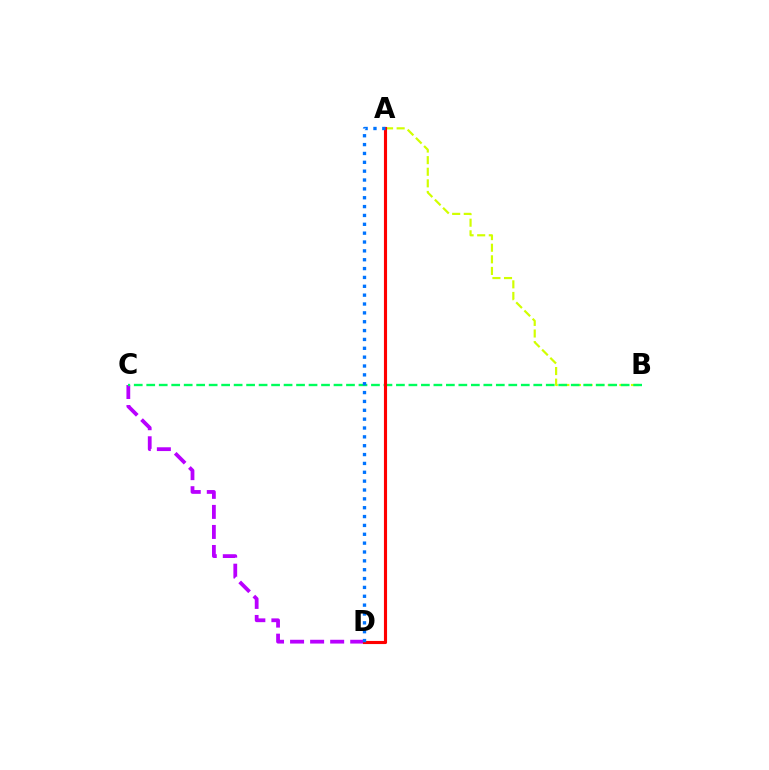{('C', 'D'): [{'color': '#b900ff', 'line_style': 'dashed', 'thickness': 2.72}], ('A', 'B'): [{'color': '#d1ff00', 'line_style': 'dashed', 'thickness': 1.58}], ('B', 'C'): [{'color': '#00ff5c', 'line_style': 'dashed', 'thickness': 1.7}], ('A', 'D'): [{'color': '#ff0000', 'line_style': 'solid', 'thickness': 2.24}, {'color': '#0074ff', 'line_style': 'dotted', 'thickness': 2.41}]}